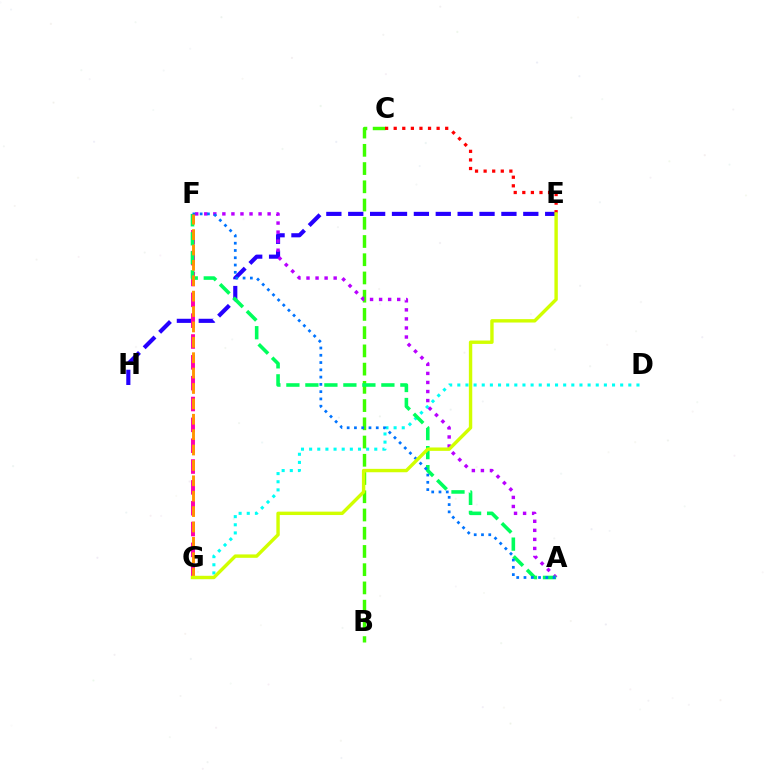{('D', 'G'): [{'color': '#00fff6', 'line_style': 'dotted', 'thickness': 2.21}], ('E', 'H'): [{'color': '#2500ff', 'line_style': 'dashed', 'thickness': 2.97}], ('B', 'C'): [{'color': '#3dff00', 'line_style': 'dashed', 'thickness': 2.48}], ('F', 'G'): [{'color': '#ff00ac', 'line_style': 'dashed', 'thickness': 2.83}, {'color': '#ff9400', 'line_style': 'dashed', 'thickness': 2.09}], ('A', 'F'): [{'color': '#b900ff', 'line_style': 'dotted', 'thickness': 2.46}, {'color': '#00ff5c', 'line_style': 'dashed', 'thickness': 2.58}, {'color': '#0074ff', 'line_style': 'dotted', 'thickness': 1.98}], ('C', 'E'): [{'color': '#ff0000', 'line_style': 'dotted', 'thickness': 2.33}], ('E', 'G'): [{'color': '#d1ff00', 'line_style': 'solid', 'thickness': 2.45}]}